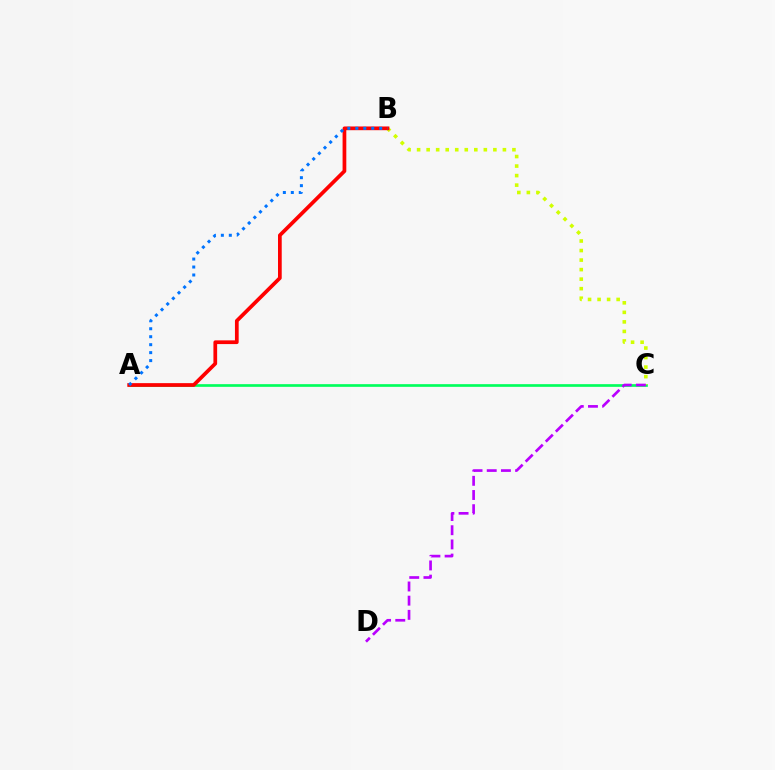{('A', 'C'): [{'color': '#00ff5c', 'line_style': 'solid', 'thickness': 1.93}], ('B', 'C'): [{'color': '#d1ff00', 'line_style': 'dotted', 'thickness': 2.59}], ('A', 'B'): [{'color': '#ff0000', 'line_style': 'solid', 'thickness': 2.68}, {'color': '#0074ff', 'line_style': 'dotted', 'thickness': 2.16}], ('C', 'D'): [{'color': '#b900ff', 'line_style': 'dashed', 'thickness': 1.93}]}